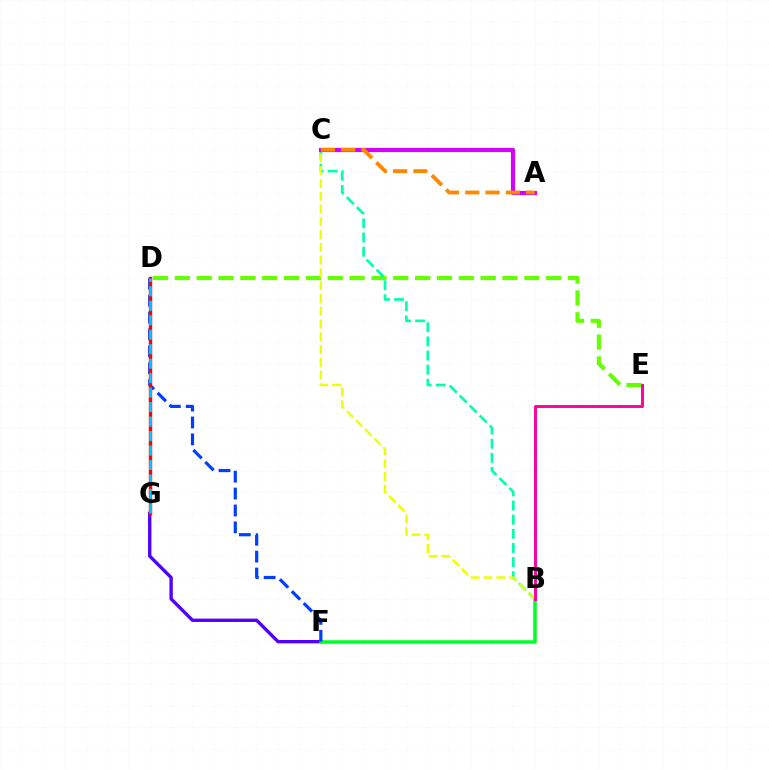{('F', 'G'): [{'color': '#4f00ff', 'line_style': 'solid', 'thickness': 2.41}], ('D', 'E'): [{'color': '#66ff00', 'line_style': 'dashed', 'thickness': 2.97}], ('B', 'C'): [{'color': '#00ffaf', 'line_style': 'dashed', 'thickness': 1.92}, {'color': '#eeff00', 'line_style': 'dashed', 'thickness': 1.74}], ('B', 'F'): [{'color': '#00ff27', 'line_style': 'solid', 'thickness': 2.54}], ('D', 'F'): [{'color': '#003fff', 'line_style': 'dashed', 'thickness': 2.29}], ('D', 'G'): [{'color': '#ff0000', 'line_style': 'solid', 'thickness': 2.44}, {'color': '#00c7ff', 'line_style': 'dashed', 'thickness': 1.97}], ('A', 'C'): [{'color': '#d600ff', 'line_style': 'solid', 'thickness': 2.99}, {'color': '#ff8800', 'line_style': 'dashed', 'thickness': 2.75}], ('B', 'E'): [{'color': '#ff00a0', 'line_style': 'solid', 'thickness': 2.12}]}